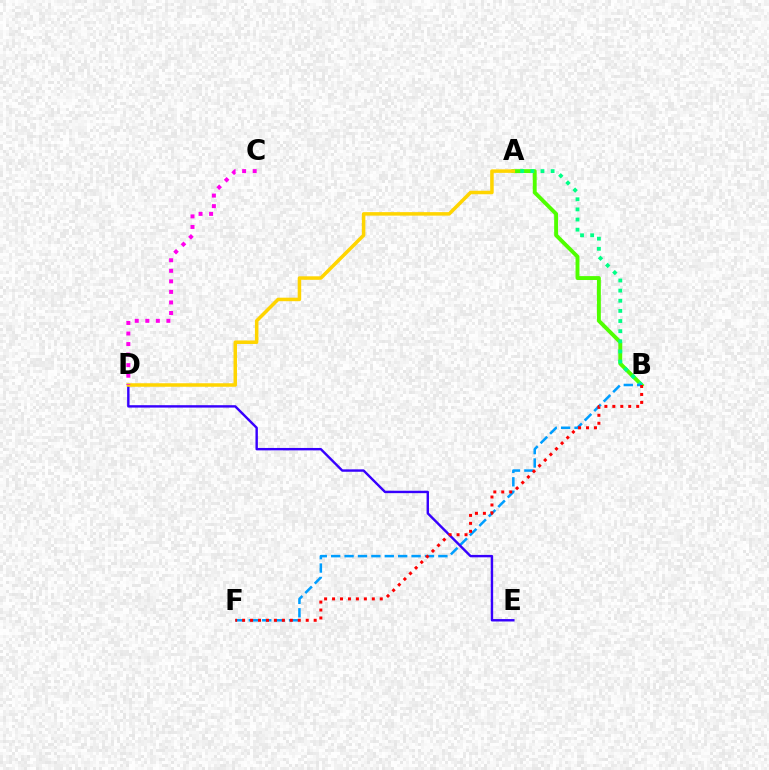{('A', 'B'): [{'color': '#4fff00', 'line_style': 'solid', 'thickness': 2.81}, {'color': '#00ff86', 'line_style': 'dotted', 'thickness': 2.75}], ('B', 'F'): [{'color': '#009eff', 'line_style': 'dashed', 'thickness': 1.82}, {'color': '#ff0000', 'line_style': 'dotted', 'thickness': 2.16}], ('D', 'E'): [{'color': '#3700ff', 'line_style': 'solid', 'thickness': 1.74}], ('A', 'D'): [{'color': '#ffd500', 'line_style': 'solid', 'thickness': 2.52}], ('C', 'D'): [{'color': '#ff00ed', 'line_style': 'dotted', 'thickness': 2.87}]}